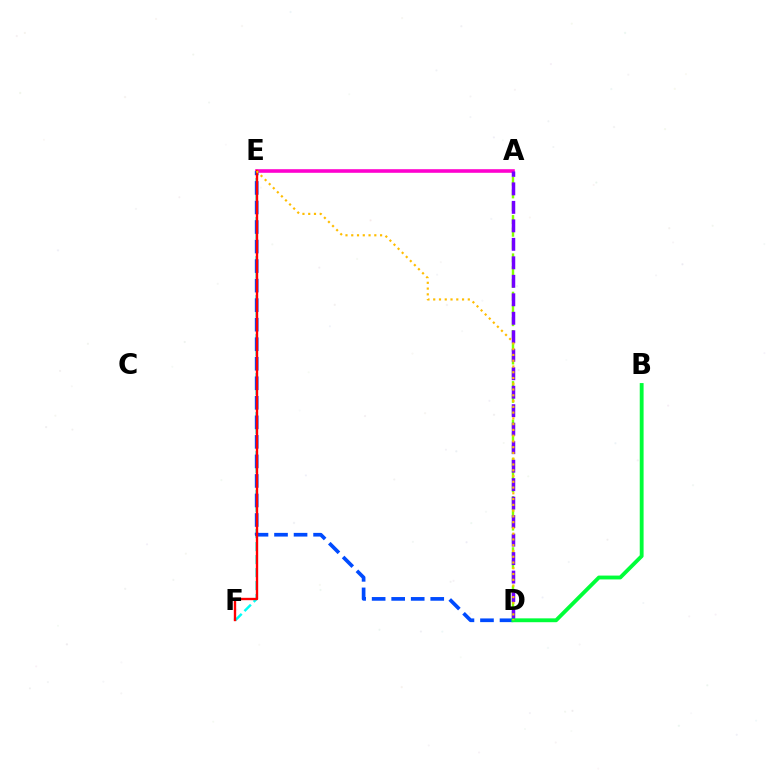{('A', 'D'): [{'color': '#84ff00', 'line_style': 'dashed', 'thickness': 1.74}, {'color': '#7200ff', 'line_style': 'dashed', 'thickness': 2.51}], ('A', 'E'): [{'color': '#ff00cf', 'line_style': 'solid', 'thickness': 2.59}], ('E', 'F'): [{'color': '#00fff6', 'line_style': 'dashed', 'thickness': 1.77}, {'color': '#ff0000', 'line_style': 'solid', 'thickness': 1.7}], ('D', 'E'): [{'color': '#004bff', 'line_style': 'dashed', 'thickness': 2.65}, {'color': '#ffbd00', 'line_style': 'dotted', 'thickness': 1.57}], ('B', 'D'): [{'color': '#00ff39', 'line_style': 'solid', 'thickness': 2.77}]}